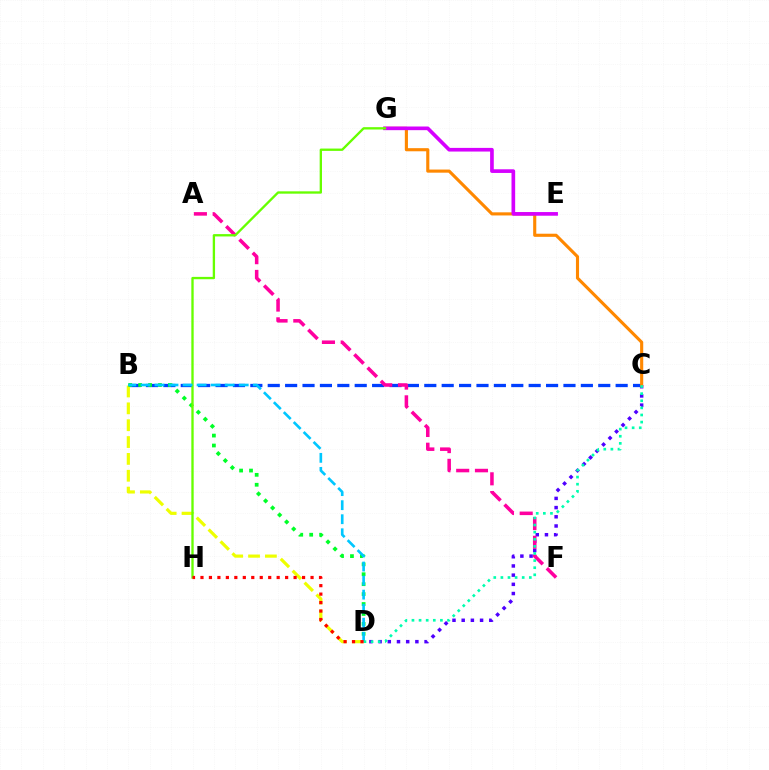{('B', 'C'): [{'color': '#003fff', 'line_style': 'dashed', 'thickness': 2.36}], ('C', 'D'): [{'color': '#4f00ff', 'line_style': 'dotted', 'thickness': 2.5}, {'color': '#00ffaf', 'line_style': 'dotted', 'thickness': 1.93}], ('B', 'D'): [{'color': '#eeff00', 'line_style': 'dashed', 'thickness': 2.29}, {'color': '#00ff27', 'line_style': 'dotted', 'thickness': 2.7}, {'color': '#00c7ff', 'line_style': 'dashed', 'thickness': 1.91}], ('C', 'G'): [{'color': '#ff8800', 'line_style': 'solid', 'thickness': 2.24}], ('E', 'G'): [{'color': '#d600ff', 'line_style': 'solid', 'thickness': 2.64}], ('A', 'F'): [{'color': '#ff00a0', 'line_style': 'dashed', 'thickness': 2.55}], ('G', 'H'): [{'color': '#66ff00', 'line_style': 'solid', 'thickness': 1.68}], ('D', 'H'): [{'color': '#ff0000', 'line_style': 'dotted', 'thickness': 2.3}]}